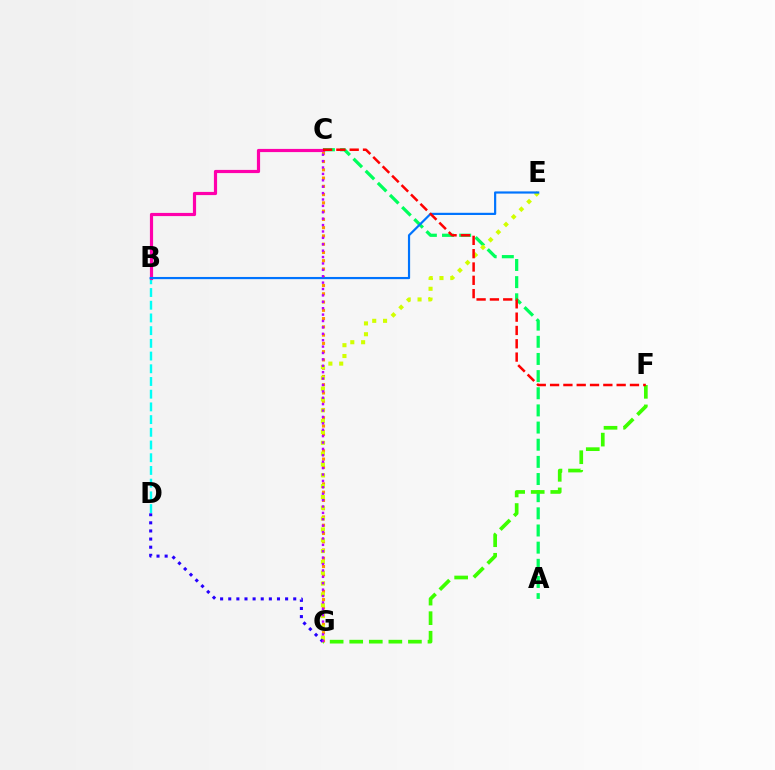{('A', 'C'): [{'color': '#00ff5c', 'line_style': 'dashed', 'thickness': 2.33}], ('C', 'G'): [{'color': '#ff9400', 'line_style': 'dotted', 'thickness': 2.25}, {'color': '#b900ff', 'line_style': 'dotted', 'thickness': 1.74}], ('F', 'G'): [{'color': '#3dff00', 'line_style': 'dashed', 'thickness': 2.66}], ('B', 'D'): [{'color': '#00fff6', 'line_style': 'dashed', 'thickness': 1.73}], ('E', 'G'): [{'color': '#d1ff00', 'line_style': 'dotted', 'thickness': 2.94}], ('B', 'C'): [{'color': '#ff00ac', 'line_style': 'solid', 'thickness': 2.29}], ('D', 'G'): [{'color': '#2500ff', 'line_style': 'dotted', 'thickness': 2.21}], ('B', 'E'): [{'color': '#0074ff', 'line_style': 'solid', 'thickness': 1.58}], ('C', 'F'): [{'color': '#ff0000', 'line_style': 'dashed', 'thickness': 1.81}]}